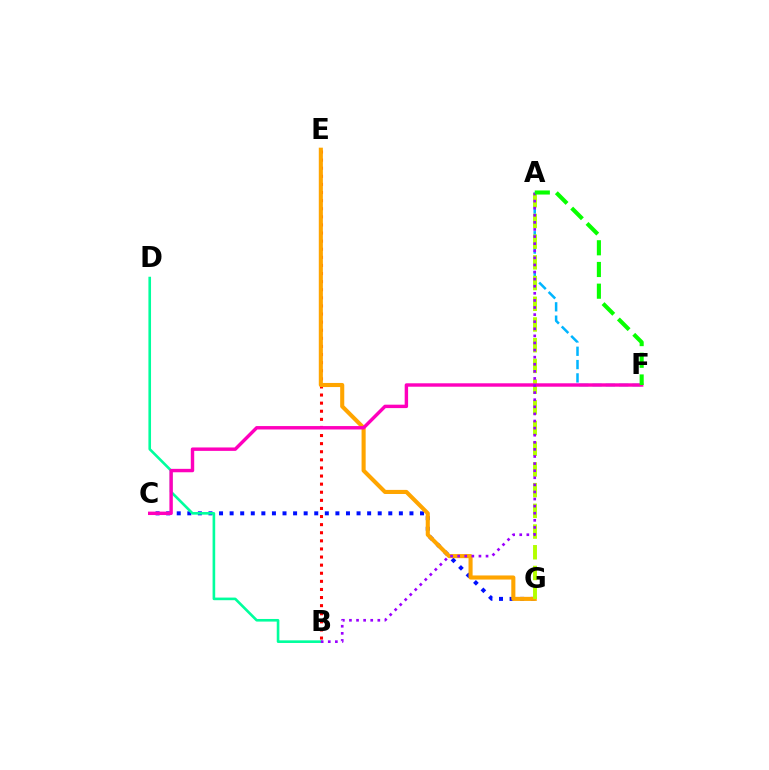{('A', 'F'): [{'color': '#00b5ff', 'line_style': 'dashed', 'thickness': 1.81}, {'color': '#08ff00', 'line_style': 'dashed', 'thickness': 2.95}], ('C', 'G'): [{'color': '#0010ff', 'line_style': 'dotted', 'thickness': 2.87}], ('B', 'E'): [{'color': '#ff0000', 'line_style': 'dotted', 'thickness': 2.2}], ('B', 'D'): [{'color': '#00ff9d', 'line_style': 'solid', 'thickness': 1.89}], ('E', 'G'): [{'color': '#ffa500', 'line_style': 'solid', 'thickness': 2.95}], ('A', 'G'): [{'color': '#b3ff00', 'line_style': 'dashed', 'thickness': 2.81}], ('C', 'F'): [{'color': '#ff00bd', 'line_style': 'solid', 'thickness': 2.46}], ('A', 'B'): [{'color': '#9b00ff', 'line_style': 'dotted', 'thickness': 1.93}]}